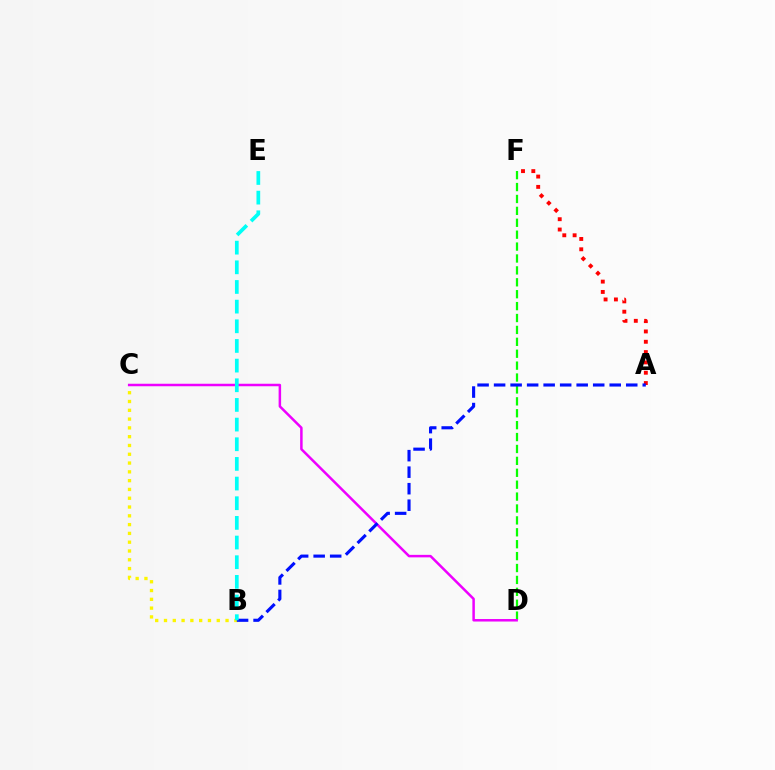{('B', 'C'): [{'color': '#fcf500', 'line_style': 'dotted', 'thickness': 2.39}], ('A', 'F'): [{'color': '#ff0000', 'line_style': 'dotted', 'thickness': 2.8}], ('D', 'F'): [{'color': '#08ff00', 'line_style': 'dashed', 'thickness': 1.62}], ('C', 'D'): [{'color': '#ee00ff', 'line_style': 'solid', 'thickness': 1.8}], ('A', 'B'): [{'color': '#0010ff', 'line_style': 'dashed', 'thickness': 2.24}], ('B', 'E'): [{'color': '#00fff6', 'line_style': 'dashed', 'thickness': 2.67}]}